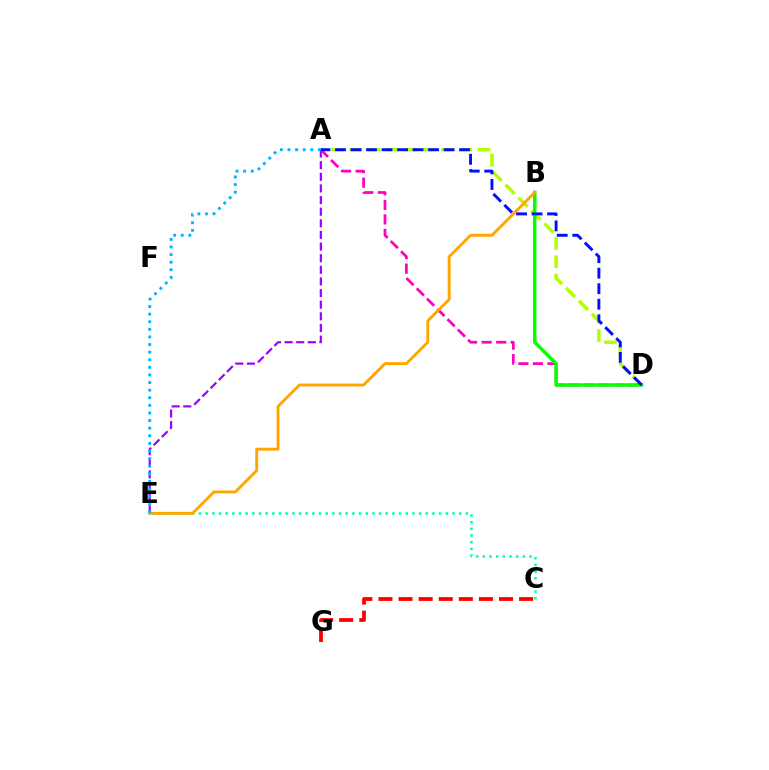{('A', 'E'): [{'color': '#9b00ff', 'line_style': 'dashed', 'thickness': 1.58}, {'color': '#00b5ff', 'line_style': 'dotted', 'thickness': 2.07}], ('A', 'D'): [{'color': '#b3ff00', 'line_style': 'dashed', 'thickness': 2.49}, {'color': '#ff00bd', 'line_style': 'dashed', 'thickness': 1.97}, {'color': '#0010ff', 'line_style': 'dashed', 'thickness': 2.11}], ('C', 'E'): [{'color': '#00ff9d', 'line_style': 'dotted', 'thickness': 1.81}], ('B', 'D'): [{'color': '#08ff00', 'line_style': 'solid', 'thickness': 2.53}], ('B', 'E'): [{'color': '#ffa500', 'line_style': 'solid', 'thickness': 2.07}], ('C', 'G'): [{'color': '#ff0000', 'line_style': 'dashed', 'thickness': 2.73}]}